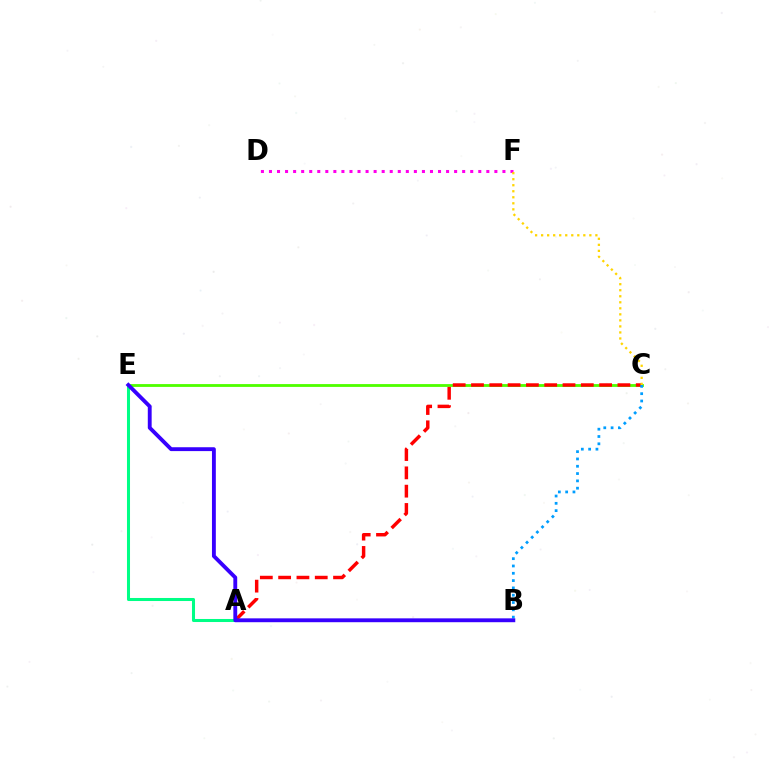{('C', 'E'): [{'color': '#4fff00', 'line_style': 'solid', 'thickness': 2.03}], ('A', 'E'): [{'color': '#00ff86', 'line_style': 'solid', 'thickness': 2.19}], ('A', 'C'): [{'color': '#ff0000', 'line_style': 'dashed', 'thickness': 2.49}], ('D', 'F'): [{'color': '#ff00ed', 'line_style': 'dotted', 'thickness': 2.19}], ('B', 'C'): [{'color': '#009eff', 'line_style': 'dotted', 'thickness': 1.99}], ('B', 'E'): [{'color': '#3700ff', 'line_style': 'solid', 'thickness': 2.78}], ('C', 'F'): [{'color': '#ffd500', 'line_style': 'dotted', 'thickness': 1.64}]}